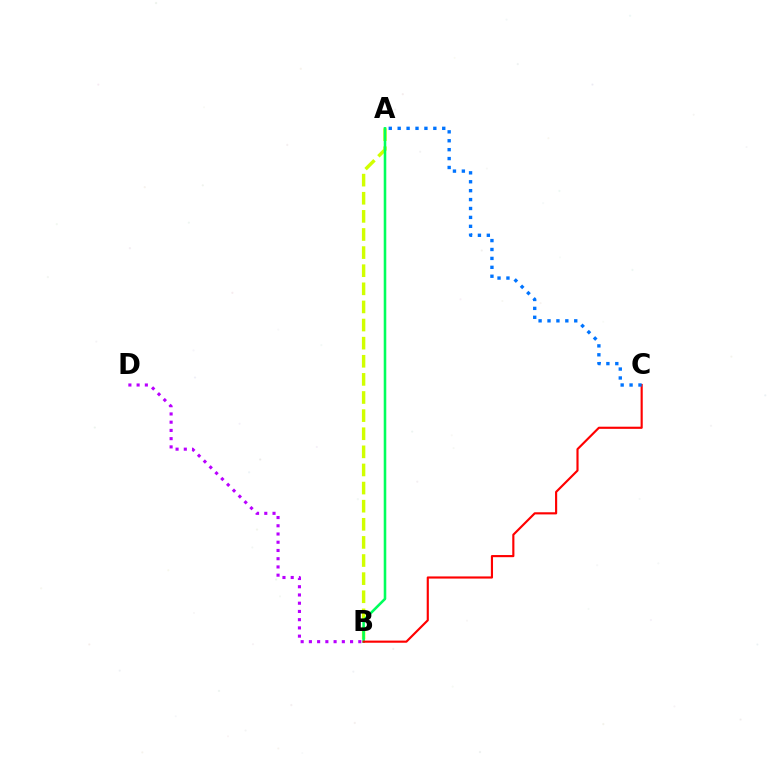{('A', 'B'): [{'color': '#d1ff00', 'line_style': 'dashed', 'thickness': 2.46}, {'color': '#00ff5c', 'line_style': 'solid', 'thickness': 1.85}], ('B', 'D'): [{'color': '#b900ff', 'line_style': 'dotted', 'thickness': 2.24}], ('B', 'C'): [{'color': '#ff0000', 'line_style': 'solid', 'thickness': 1.54}], ('A', 'C'): [{'color': '#0074ff', 'line_style': 'dotted', 'thickness': 2.42}]}